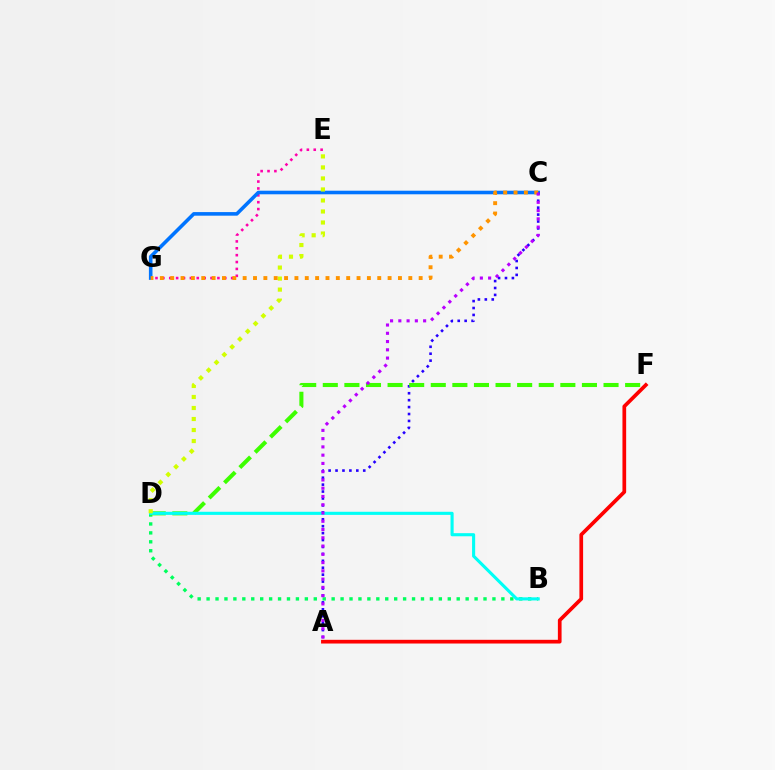{('E', 'G'): [{'color': '#ff00ac', 'line_style': 'dotted', 'thickness': 1.87}], ('A', 'F'): [{'color': '#ff0000', 'line_style': 'solid', 'thickness': 2.67}], ('C', 'G'): [{'color': '#0074ff', 'line_style': 'solid', 'thickness': 2.58}, {'color': '#ff9400', 'line_style': 'dotted', 'thickness': 2.81}], ('B', 'D'): [{'color': '#00ff5c', 'line_style': 'dotted', 'thickness': 2.43}, {'color': '#00fff6', 'line_style': 'solid', 'thickness': 2.23}], ('A', 'C'): [{'color': '#2500ff', 'line_style': 'dotted', 'thickness': 1.88}, {'color': '#b900ff', 'line_style': 'dotted', 'thickness': 2.25}], ('D', 'F'): [{'color': '#3dff00', 'line_style': 'dashed', 'thickness': 2.93}], ('D', 'E'): [{'color': '#d1ff00', 'line_style': 'dotted', 'thickness': 2.99}]}